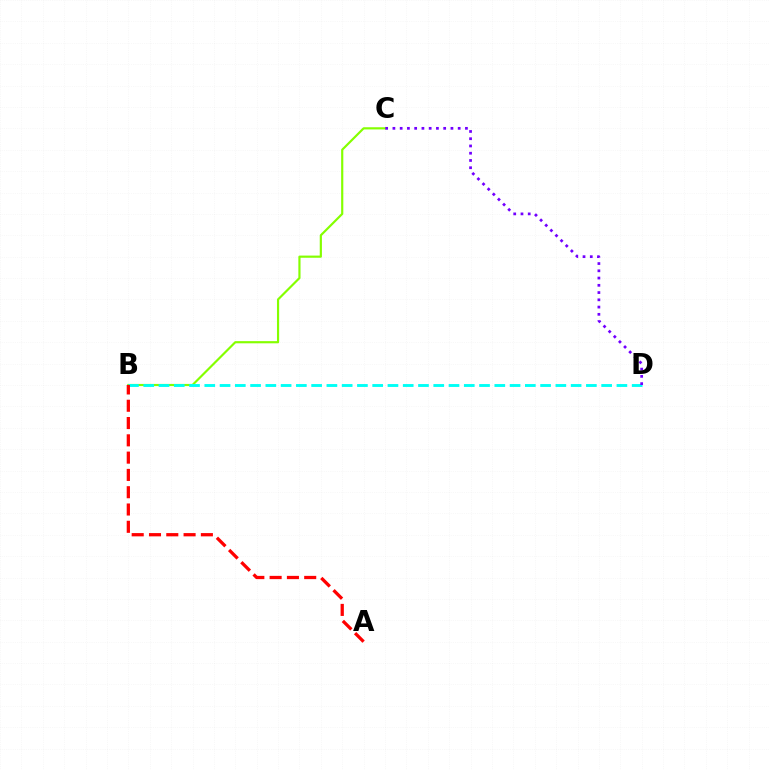{('B', 'C'): [{'color': '#84ff00', 'line_style': 'solid', 'thickness': 1.57}], ('B', 'D'): [{'color': '#00fff6', 'line_style': 'dashed', 'thickness': 2.07}], ('A', 'B'): [{'color': '#ff0000', 'line_style': 'dashed', 'thickness': 2.35}], ('C', 'D'): [{'color': '#7200ff', 'line_style': 'dotted', 'thickness': 1.97}]}